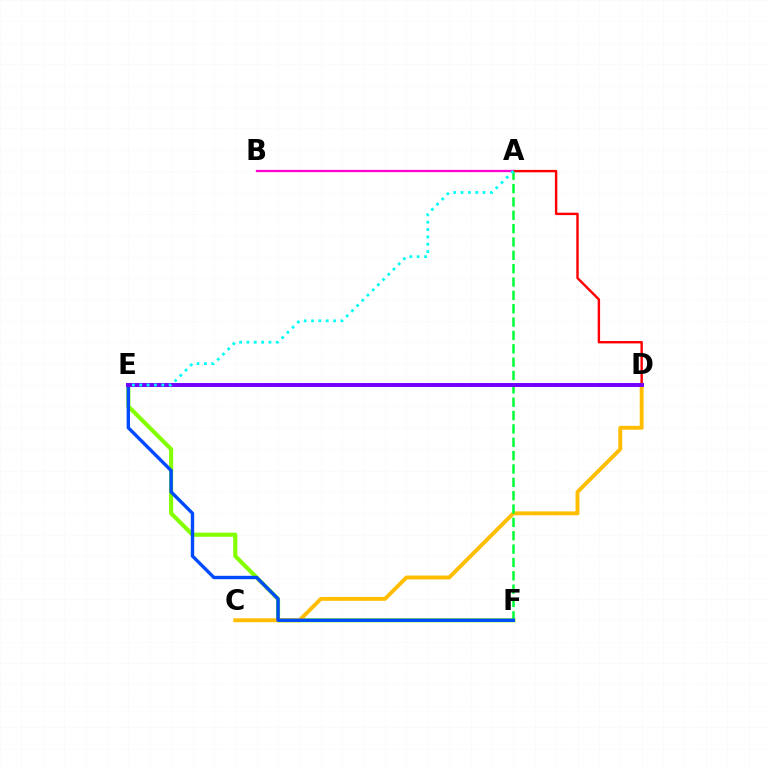{('E', 'F'): [{'color': '#84ff00', 'line_style': 'solid', 'thickness': 2.97}, {'color': '#004bff', 'line_style': 'solid', 'thickness': 2.43}], ('C', 'D'): [{'color': '#ffbd00', 'line_style': 'solid', 'thickness': 2.8}], ('A', 'D'): [{'color': '#ff0000', 'line_style': 'solid', 'thickness': 1.74}], ('A', 'B'): [{'color': '#ff00cf', 'line_style': 'solid', 'thickness': 1.64}], ('A', 'F'): [{'color': '#00ff39', 'line_style': 'dashed', 'thickness': 1.81}], ('D', 'E'): [{'color': '#7200ff', 'line_style': 'solid', 'thickness': 2.83}], ('A', 'E'): [{'color': '#00fff6', 'line_style': 'dotted', 'thickness': 2.0}]}